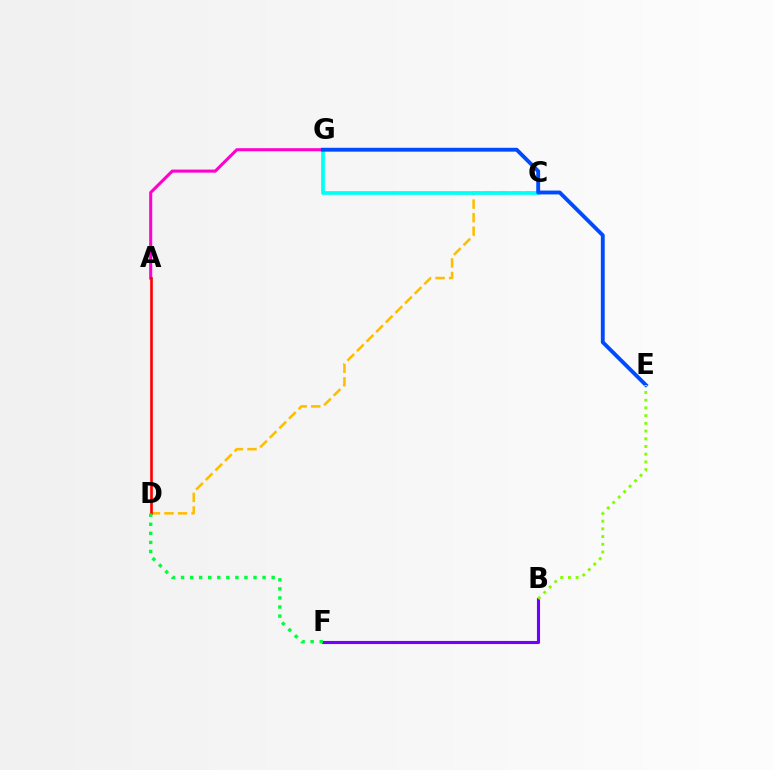{('C', 'D'): [{'color': '#ffbd00', 'line_style': 'dashed', 'thickness': 1.84}], ('A', 'G'): [{'color': '#ff00cf', 'line_style': 'solid', 'thickness': 2.21}], ('C', 'G'): [{'color': '#00fff6', 'line_style': 'solid', 'thickness': 2.67}], ('E', 'G'): [{'color': '#004bff', 'line_style': 'solid', 'thickness': 2.79}], ('A', 'D'): [{'color': '#ff0000', 'line_style': 'solid', 'thickness': 1.9}], ('B', 'F'): [{'color': '#7200ff', 'line_style': 'solid', 'thickness': 2.24}], ('B', 'E'): [{'color': '#84ff00', 'line_style': 'dotted', 'thickness': 2.1}], ('D', 'F'): [{'color': '#00ff39', 'line_style': 'dotted', 'thickness': 2.46}]}